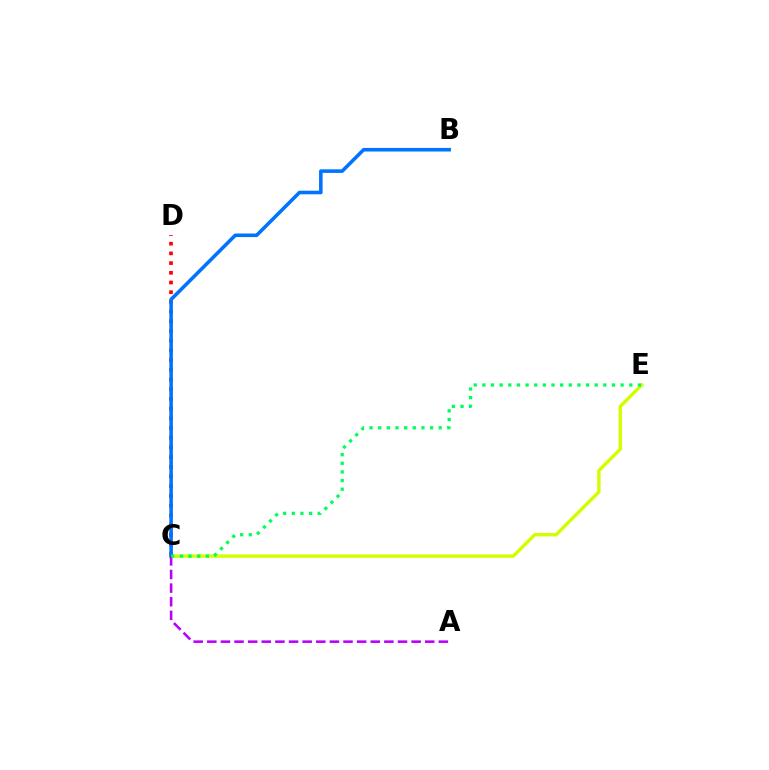{('C', 'D'): [{'color': '#ff0000', 'line_style': 'dotted', 'thickness': 2.64}], ('C', 'E'): [{'color': '#d1ff00', 'line_style': 'solid', 'thickness': 2.46}, {'color': '#00ff5c', 'line_style': 'dotted', 'thickness': 2.35}], ('B', 'C'): [{'color': '#0074ff', 'line_style': 'solid', 'thickness': 2.57}], ('A', 'C'): [{'color': '#b900ff', 'line_style': 'dashed', 'thickness': 1.85}]}